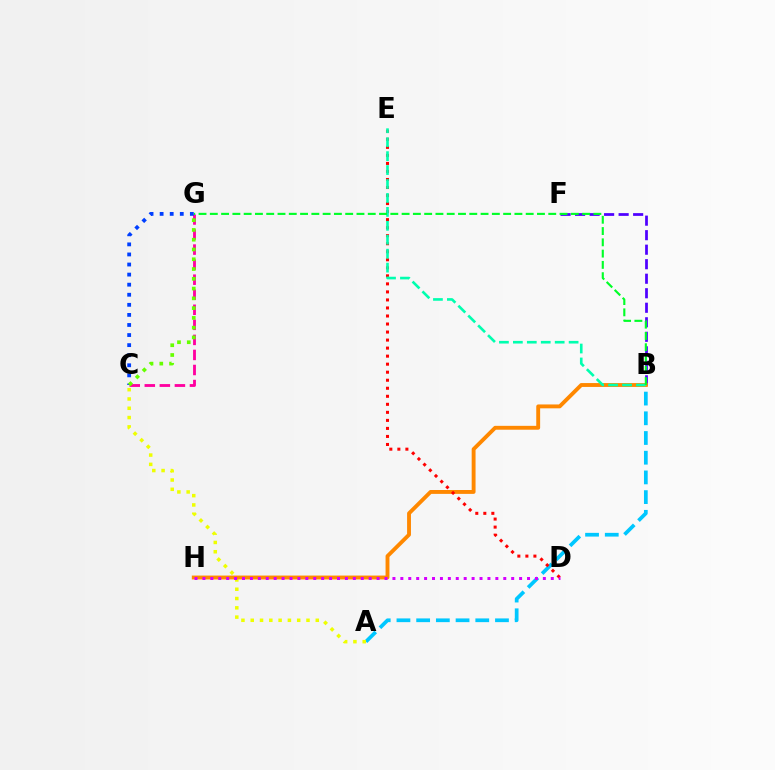{('A', 'B'): [{'color': '#00c7ff', 'line_style': 'dashed', 'thickness': 2.68}], ('B', 'F'): [{'color': '#4f00ff', 'line_style': 'dashed', 'thickness': 1.97}], ('C', 'G'): [{'color': '#ff00a0', 'line_style': 'dashed', 'thickness': 2.04}, {'color': '#003fff', 'line_style': 'dotted', 'thickness': 2.74}, {'color': '#66ff00', 'line_style': 'dotted', 'thickness': 2.66}], ('A', 'C'): [{'color': '#eeff00', 'line_style': 'dotted', 'thickness': 2.52}], ('B', 'H'): [{'color': '#ff8800', 'line_style': 'solid', 'thickness': 2.79}], ('D', 'E'): [{'color': '#ff0000', 'line_style': 'dotted', 'thickness': 2.18}], ('B', 'E'): [{'color': '#00ffaf', 'line_style': 'dashed', 'thickness': 1.89}], ('B', 'G'): [{'color': '#00ff27', 'line_style': 'dashed', 'thickness': 1.53}], ('D', 'H'): [{'color': '#d600ff', 'line_style': 'dotted', 'thickness': 2.15}]}